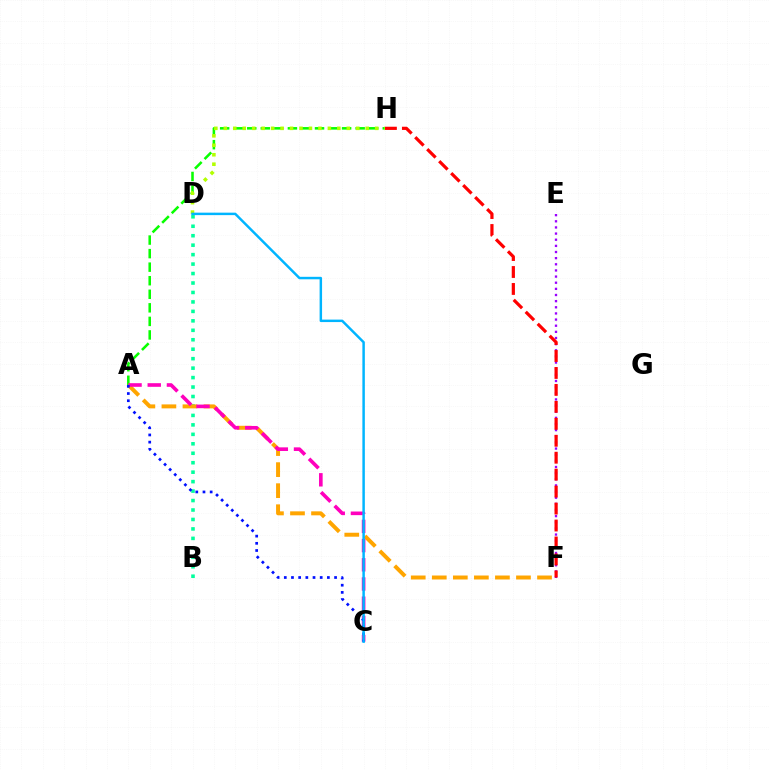{('A', 'H'): [{'color': '#08ff00', 'line_style': 'dashed', 'thickness': 1.84}], ('B', 'D'): [{'color': '#00ff9d', 'line_style': 'dotted', 'thickness': 2.57}], ('E', 'F'): [{'color': '#9b00ff', 'line_style': 'dotted', 'thickness': 1.67}], ('F', 'H'): [{'color': '#ff0000', 'line_style': 'dashed', 'thickness': 2.3}], ('A', 'F'): [{'color': '#ffa500', 'line_style': 'dashed', 'thickness': 2.86}], ('D', 'H'): [{'color': '#b3ff00', 'line_style': 'dotted', 'thickness': 2.57}], ('A', 'C'): [{'color': '#ff00bd', 'line_style': 'dashed', 'thickness': 2.61}, {'color': '#0010ff', 'line_style': 'dotted', 'thickness': 1.95}], ('C', 'D'): [{'color': '#00b5ff', 'line_style': 'solid', 'thickness': 1.78}]}